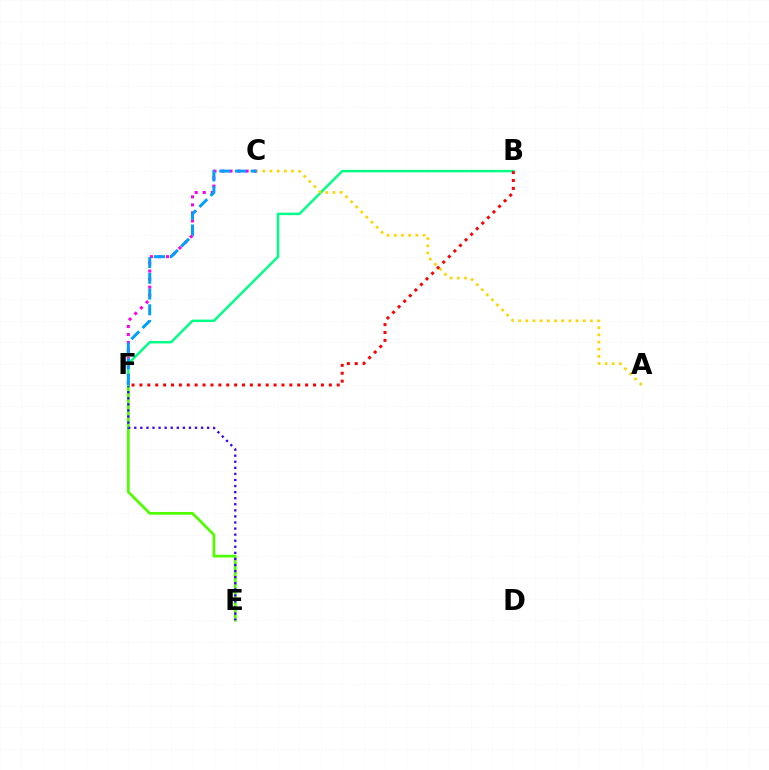{('E', 'F'): [{'color': '#4fff00', 'line_style': 'solid', 'thickness': 1.97}, {'color': '#3700ff', 'line_style': 'dotted', 'thickness': 1.65}], ('C', 'F'): [{'color': '#ff00ed', 'line_style': 'dotted', 'thickness': 2.18}, {'color': '#009eff', 'line_style': 'dashed', 'thickness': 2.14}], ('B', 'F'): [{'color': '#00ff86', 'line_style': 'solid', 'thickness': 1.77}, {'color': '#ff0000', 'line_style': 'dotted', 'thickness': 2.14}], ('A', 'C'): [{'color': '#ffd500', 'line_style': 'dotted', 'thickness': 1.95}]}